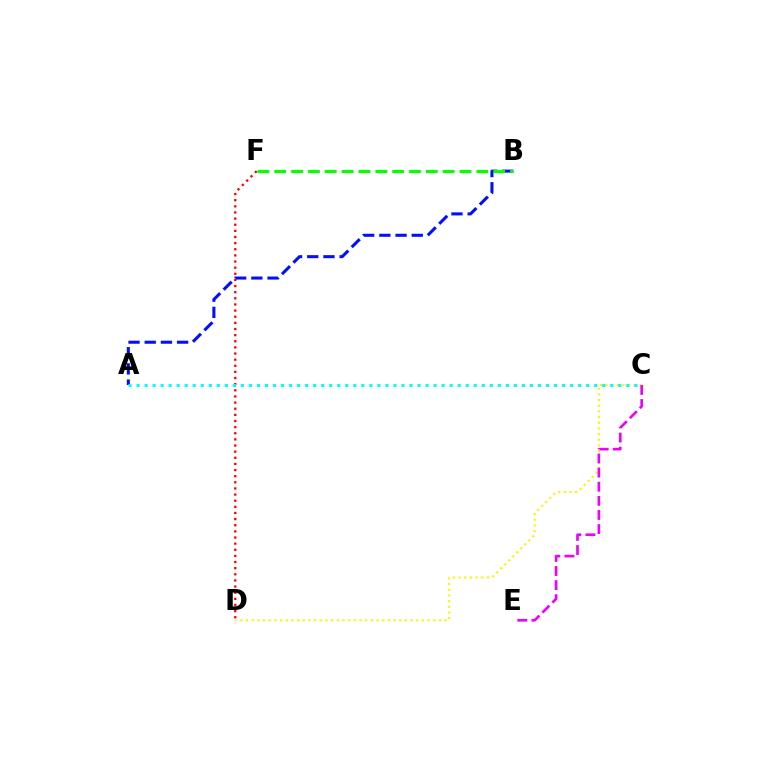{('D', 'F'): [{'color': '#ff0000', 'line_style': 'dotted', 'thickness': 1.67}], ('C', 'D'): [{'color': '#fcf500', 'line_style': 'dotted', 'thickness': 1.54}], ('A', 'B'): [{'color': '#0010ff', 'line_style': 'dashed', 'thickness': 2.2}], ('A', 'C'): [{'color': '#00fff6', 'line_style': 'dotted', 'thickness': 2.18}], ('C', 'E'): [{'color': '#ee00ff', 'line_style': 'dashed', 'thickness': 1.92}], ('B', 'F'): [{'color': '#08ff00', 'line_style': 'dashed', 'thickness': 2.29}]}